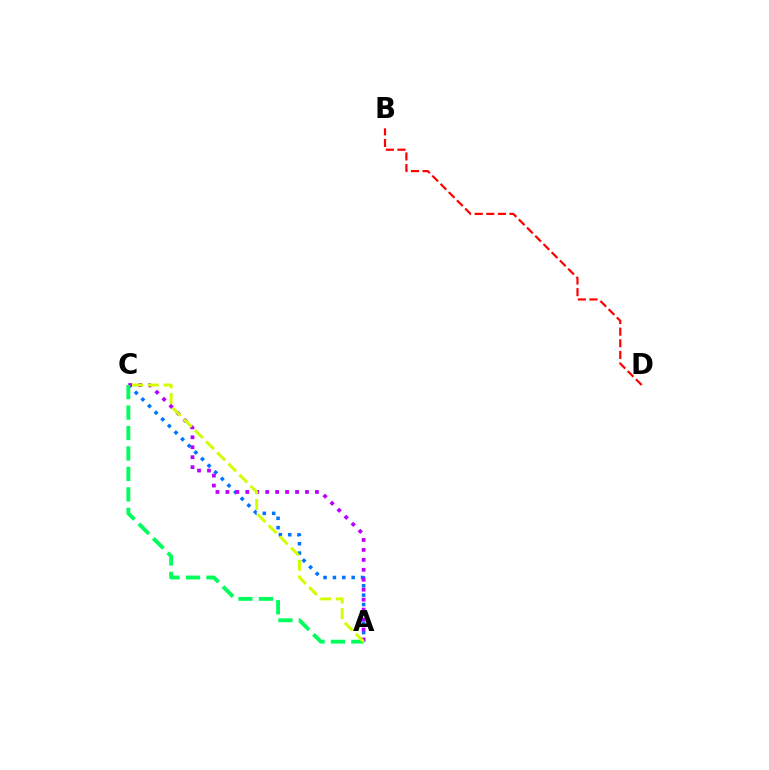{('A', 'C'): [{'color': '#0074ff', 'line_style': 'dotted', 'thickness': 2.55}, {'color': '#b900ff', 'line_style': 'dotted', 'thickness': 2.7}, {'color': '#00ff5c', 'line_style': 'dashed', 'thickness': 2.78}, {'color': '#d1ff00', 'line_style': 'dashed', 'thickness': 2.13}], ('B', 'D'): [{'color': '#ff0000', 'line_style': 'dashed', 'thickness': 1.58}]}